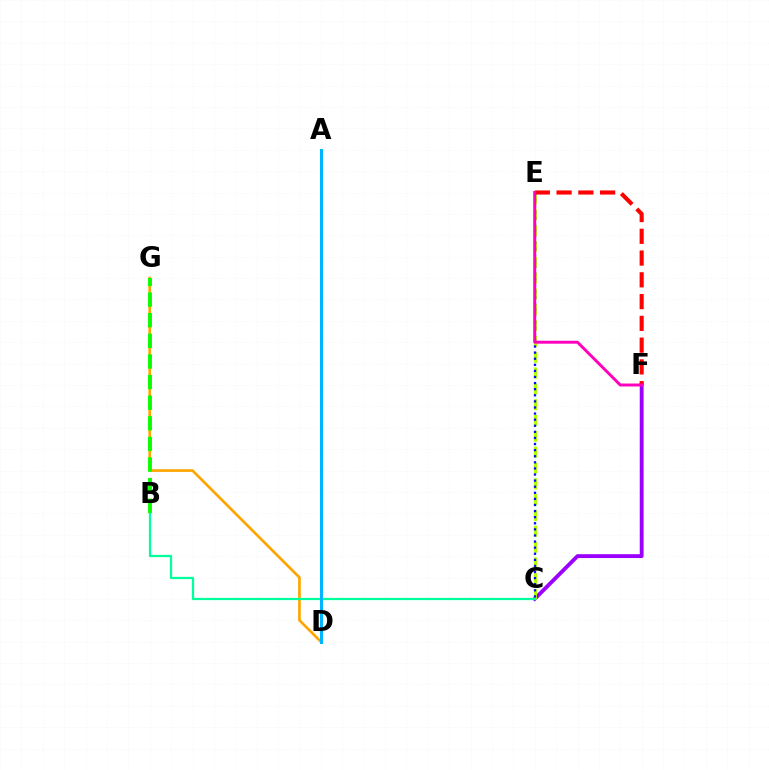{('C', 'F'): [{'color': '#9b00ff', 'line_style': 'solid', 'thickness': 2.78}], ('D', 'G'): [{'color': '#ffa500', 'line_style': 'solid', 'thickness': 1.93}], ('C', 'E'): [{'color': '#b3ff00', 'line_style': 'dashed', 'thickness': 2.15}, {'color': '#0010ff', 'line_style': 'dotted', 'thickness': 1.66}], ('B', 'C'): [{'color': '#00ff9d', 'line_style': 'solid', 'thickness': 1.62}], ('E', 'F'): [{'color': '#ff0000', 'line_style': 'dashed', 'thickness': 2.96}, {'color': '#ff00bd', 'line_style': 'solid', 'thickness': 2.12}], ('B', 'G'): [{'color': '#08ff00', 'line_style': 'dashed', 'thickness': 2.8}], ('A', 'D'): [{'color': '#00b5ff', 'line_style': 'solid', 'thickness': 2.15}]}